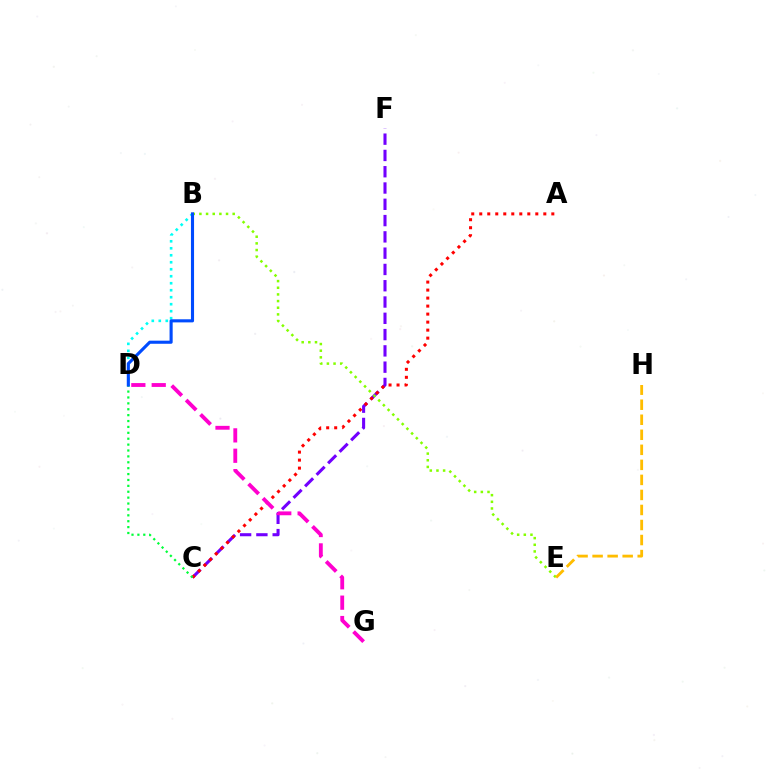{('C', 'F'): [{'color': '#7200ff', 'line_style': 'dashed', 'thickness': 2.21}], ('A', 'C'): [{'color': '#ff0000', 'line_style': 'dotted', 'thickness': 2.18}], ('B', 'D'): [{'color': '#00fff6', 'line_style': 'dotted', 'thickness': 1.9}, {'color': '#004bff', 'line_style': 'solid', 'thickness': 2.24}], ('B', 'E'): [{'color': '#84ff00', 'line_style': 'dotted', 'thickness': 1.81}], ('C', 'D'): [{'color': '#00ff39', 'line_style': 'dotted', 'thickness': 1.6}], ('E', 'H'): [{'color': '#ffbd00', 'line_style': 'dashed', 'thickness': 2.04}], ('D', 'G'): [{'color': '#ff00cf', 'line_style': 'dashed', 'thickness': 2.77}]}